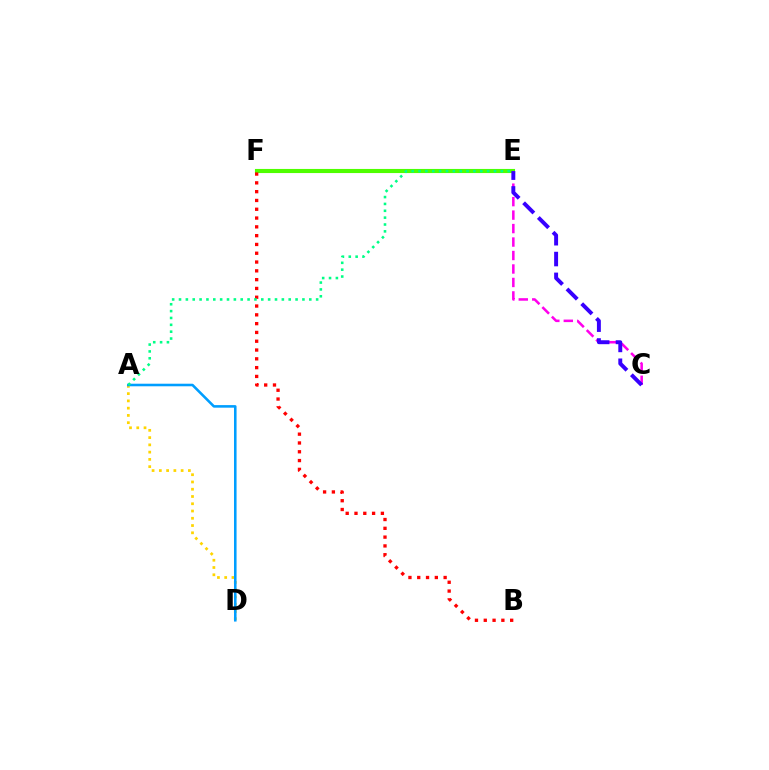{('E', 'F'): [{'color': '#4fff00', 'line_style': 'solid', 'thickness': 2.96}], ('C', 'E'): [{'color': '#ff00ed', 'line_style': 'dashed', 'thickness': 1.83}, {'color': '#3700ff', 'line_style': 'dashed', 'thickness': 2.83}], ('A', 'D'): [{'color': '#ffd500', 'line_style': 'dotted', 'thickness': 1.97}, {'color': '#009eff', 'line_style': 'solid', 'thickness': 1.85}], ('B', 'F'): [{'color': '#ff0000', 'line_style': 'dotted', 'thickness': 2.39}], ('A', 'E'): [{'color': '#00ff86', 'line_style': 'dotted', 'thickness': 1.86}]}